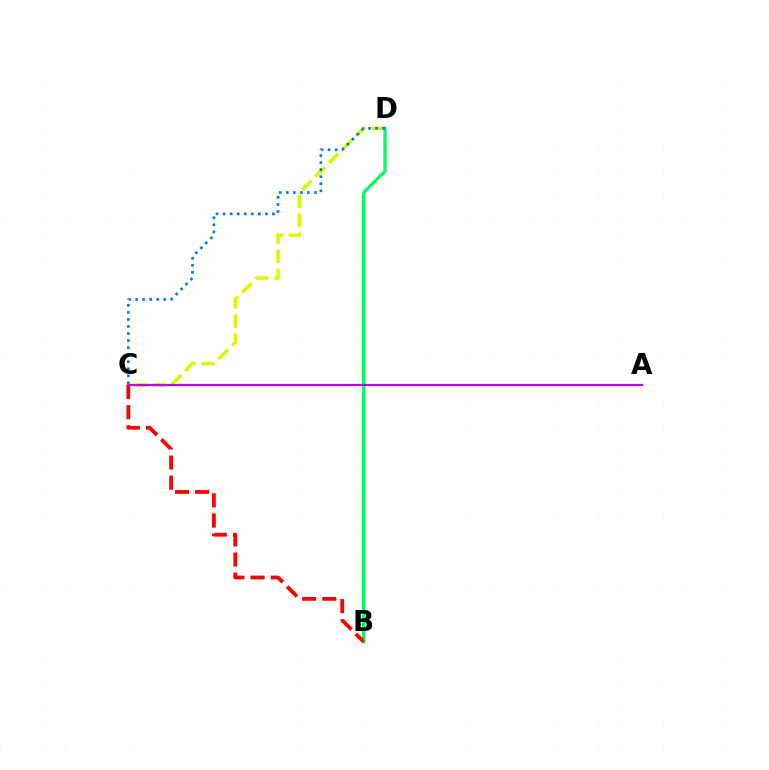{('C', 'D'): [{'color': '#d1ff00', 'line_style': 'dashed', 'thickness': 2.59}, {'color': '#0074ff', 'line_style': 'dotted', 'thickness': 1.92}], ('B', 'D'): [{'color': '#00ff5c', 'line_style': 'solid', 'thickness': 2.35}], ('A', 'C'): [{'color': '#b900ff', 'line_style': 'solid', 'thickness': 1.59}], ('B', 'C'): [{'color': '#ff0000', 'line_style': 'dashed', 'thickness': 2.74}]}